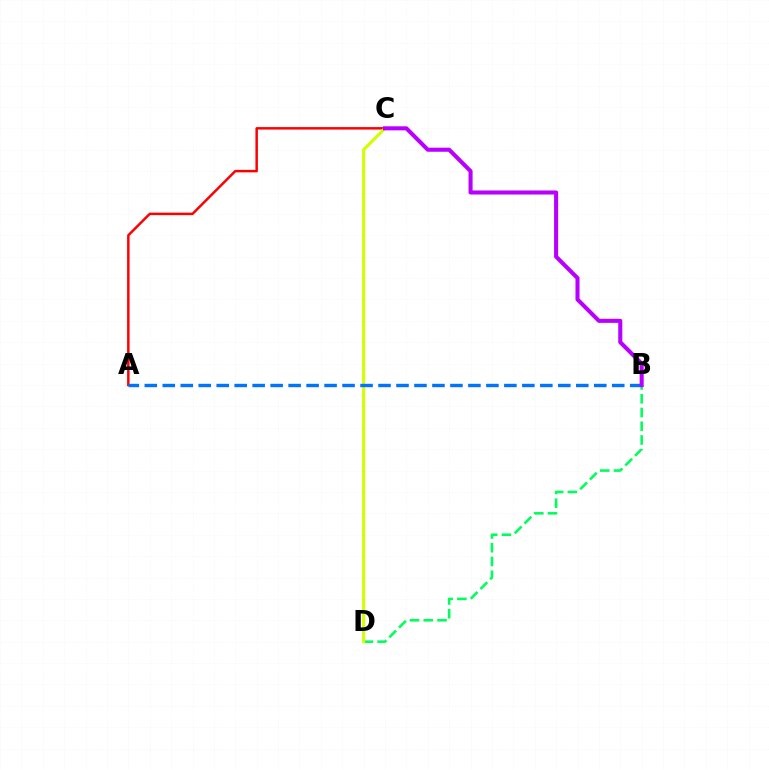{('B', 'D'): [{'color': '#00ff5c', 'line_style': 'dashed', 'thickness': 1.87}], ('A', 'C'): [{'color': '#ff0000', 'line_style': 'solid', 'thickness': 1.79}], ('C', 'D'): [{'color': '#d1ff00', 'line_style': 'solid', 'thickness': 2.22}], ('A', 'B'): [{'color': '#0074ff', 'line_style': 'dashed', 'thickness': 2.44}], ('B', 'C'): [{'color': '#b900ff', 'line_style': 'solid', 'thickness': 2.93}]}